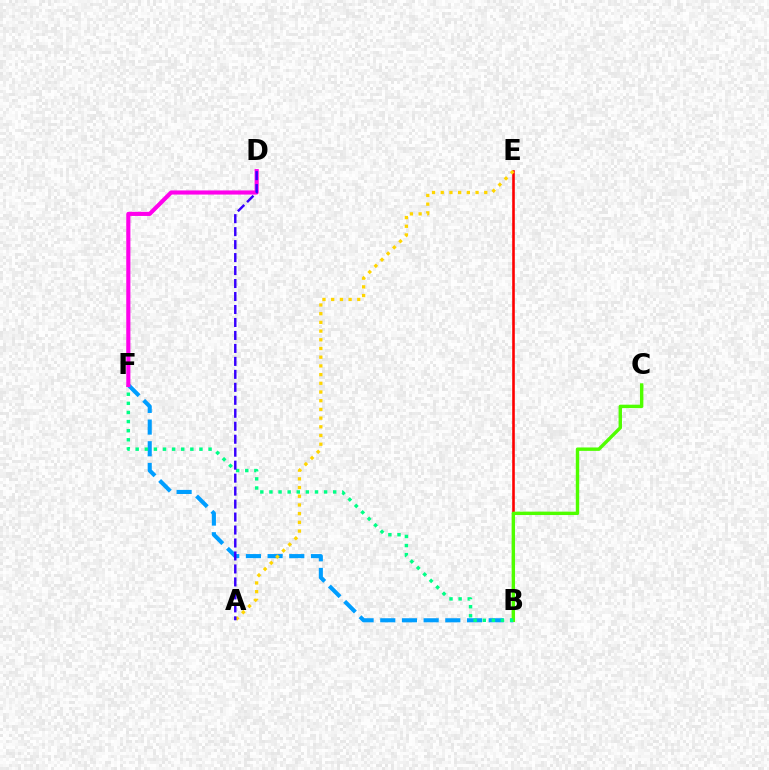{('B', 'E'): [{'color': '#ff0000', 'line_style': 'solid', 'thickness': 1.88}], ('B', 'F'): [{'color': '#009eff', 'line_style': 'dashed', 'thickness': 2.95}, {'color': '#00ff86', 'line_style': 'dotted', 'thickness': 2.48}], ('A', 'E'): [{'color': '#ffd500', 'line_style': 'dotted', 'thickness': 2.36}], ('B', 'C'): [{'color': '#4fff00', 'line_style': 'solid', 'thickness': 2.45}], ('D', 'F'): [{'color': '#ff00ed', 'line_style': 'solid', 'thickness': 2.97}], ('A', 'D'): [{'color': '#3700ff', 'line_style': 'dashed', 'thickness': 1.76}]}